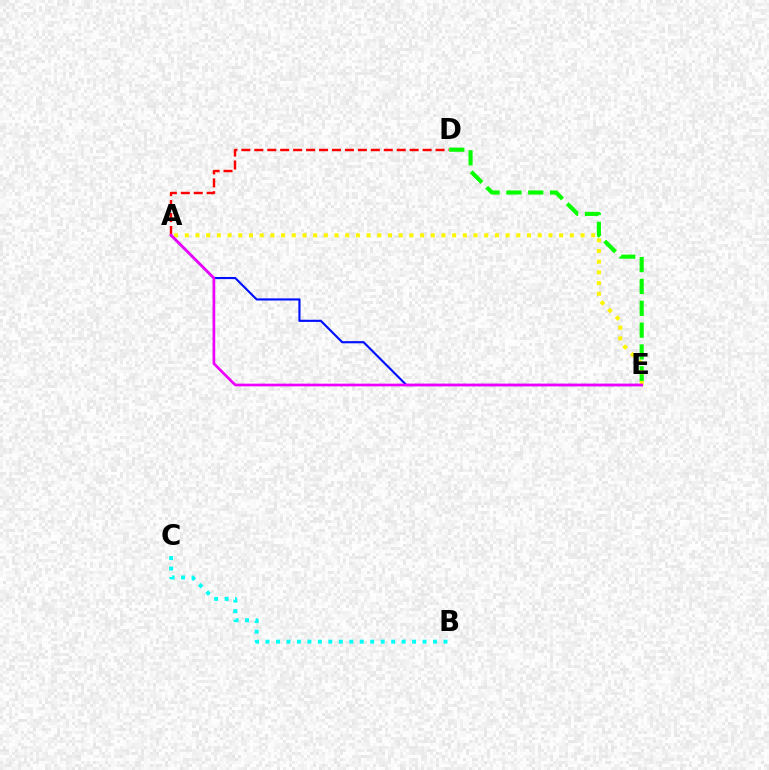{('A', 'D'): [{'color': '#ff0000', 'line_style': 'dashed', 'thickness': 1.76}], ('A', 'E'): [{'color': '#0010ff', 'line_style': 'solid', 'thickness': 1.54}, {'color': '#fcf500', 'line_style': 'dotted', 'thickness': 2.91}, {'color': '#ee00ff', 'line_style': 'solid', 'thickness': 1.95}], ('D', 'E'): [{'color': '#08ff00', 'line_style': 'dashed', 'thickness': 2.97}], ('B', 'C'): [{'color': '#00fff6', 'line_style': 'dotted', 'thickness': 2.84}]}